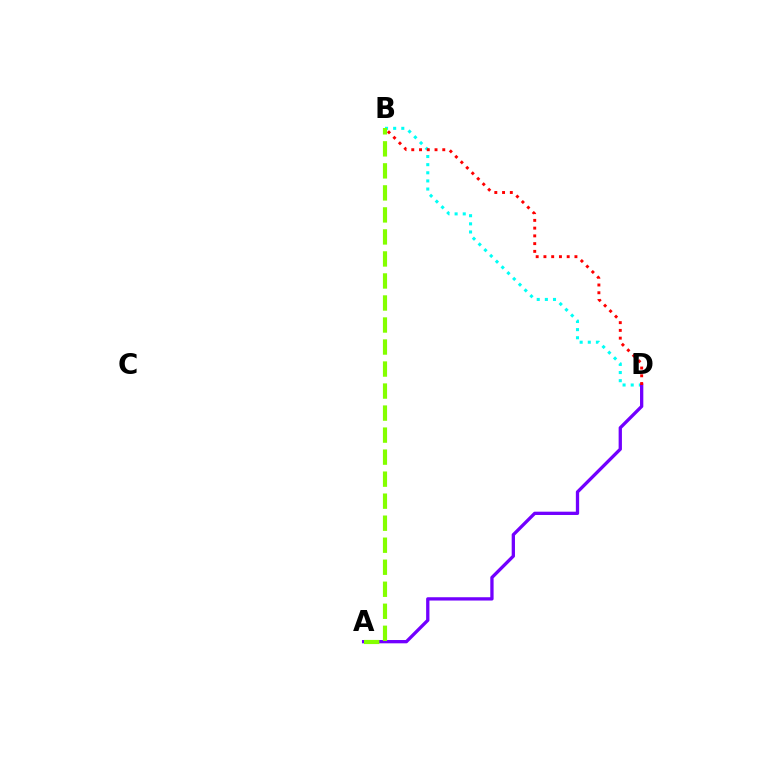{('B', 'D'): [{'color': '#00fff6', 'line_style': 'dotted', 'thickness': 2.21}, {'color': '#ff0000', 'line_style': 'dotted', 'thickness': 2.11}], ('A', 'D'): [{'color': '#7200ff', 'line_style': 'solid', 'thickness': 2.37}], ('A', 'B'): [{'color': '#84ff00', 'line_style': 'dashed', 'thickness': 2.99}]}